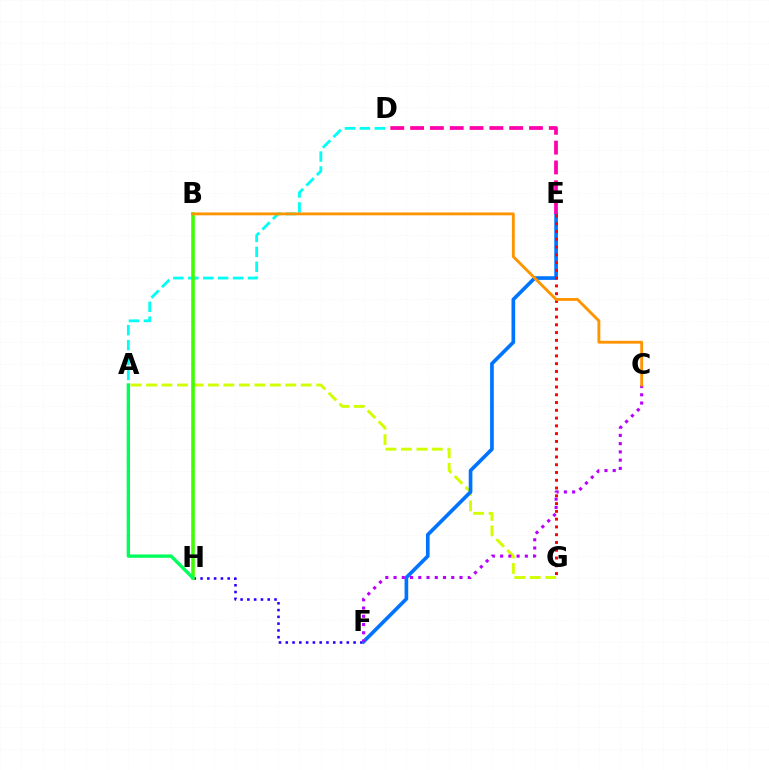{('A', 'G'): [{'color': '#d1ff00', 'line_style': 'dashed', 'thickness': 2.1}], ('F', 'H'): [{'color': '#2500ff', 'line_style': 'dotted', 'thickness': 1.84}], ('A', 'D'): [{'color': '#00fff6', 'line_style': 'dashed', 'thickness': 2.03}], ('E', 'F'): [{'color': '#0074ff', 'line_style': 'solid', 'thickness': 2.64}], ('B', 'H'): [{'color': '#3dff00', 'line_style': 'solid', 'thickness': 2.56}], ('C', 'F'): [{'color': '#b900ff', 'line_style': 'dotted', 'thickness': 2.24}], ('A', 'H'): [{'color': '#00ff5c', 'line_style': 'solid', 'thickness': 2.41}], ('D', 'E'): [{'color': '#ff00ac', 'line_style': 'dashed', 'thickness': 2.69}], ('E', 'G'): [{'color': '#ff0000', 'line_style': 'dotted', 'thickness': 2.11}], ('B', 'C'): [{'color': '#ff9400', 'line_style': 'solid', 'thickness': 2.05}]}